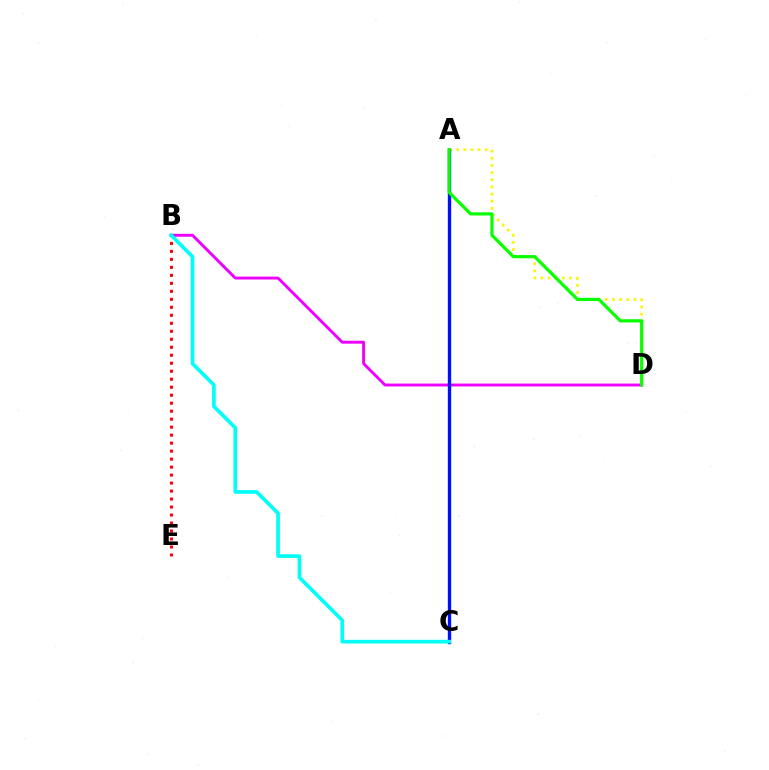{('B', 'E'): [{'color': '#ff0000', 'line_style': 'dotted', 'thickness': 2.17}], ('A', 'D'): [{'color': '#fcf500', 'line_style': 'dotted', 'thickness': 1.94}, {'color': '#08ff00', 'line_style': 'solid', 'thickness': 2.31}], ('B', 'D'): [{'color': '#ee00ff', 'line_style': 'solid', 'thickness': 2.09}], ('A', 'C'): [{'color': '#0010ff', 'line_style': 'solid', 'thickness': 2.41}], ('B', 'C'): [{'color': '#00fff6', 'line_style': 'solid', 'thickness': 2.64}]}